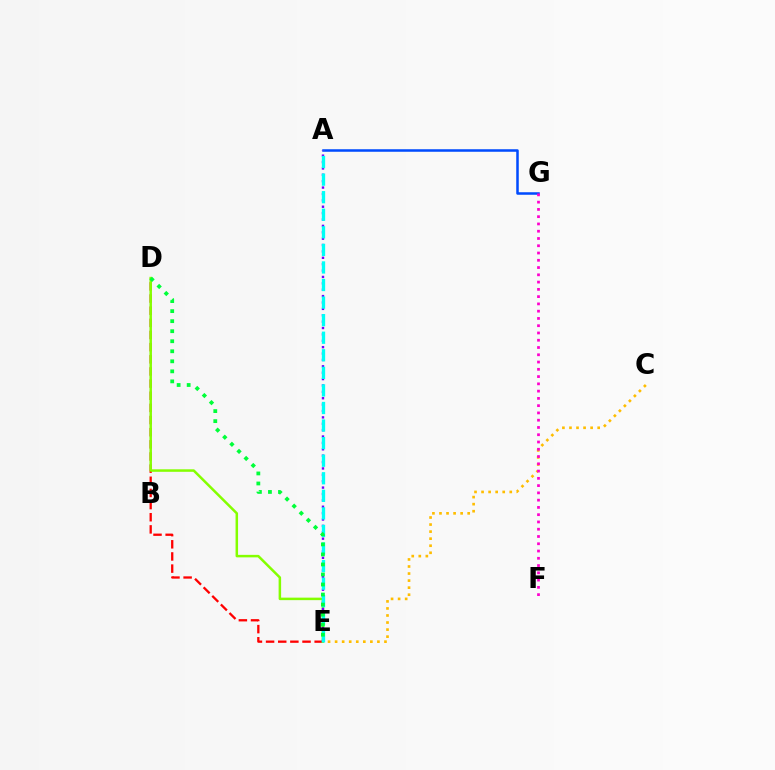{('D', 'E'): [{'color': '#ff0000', 'line_style': 'dashed', 'thickness': 1.65}, {'color': '#84ff00', 'line_style': 'solid', 'thickness': 1.8}, {'color': '#00ff39', 'line_style': 'dotted', 'thickness': 2.73}], ('C', 'E'): [{'color': '#ffbd00', 'line_style': 'dotted', 'thickness': 1.92}], ('A', 'G'): [{'color': '#004bff', 'line_style': 'solid', 'thickness': 1.81}], ('A', 'E'): [{'color': '#7200ff', 'line_style': 'dotted', 'thickness': 1.73}, {'color': '#00fff6', 'line_style': 'dashed', 'thickness': 2.39}], ('F', 'G'): [{'color': '#ff00cf', 'line_style': 'dotted', 'thickness': 1.97}]}